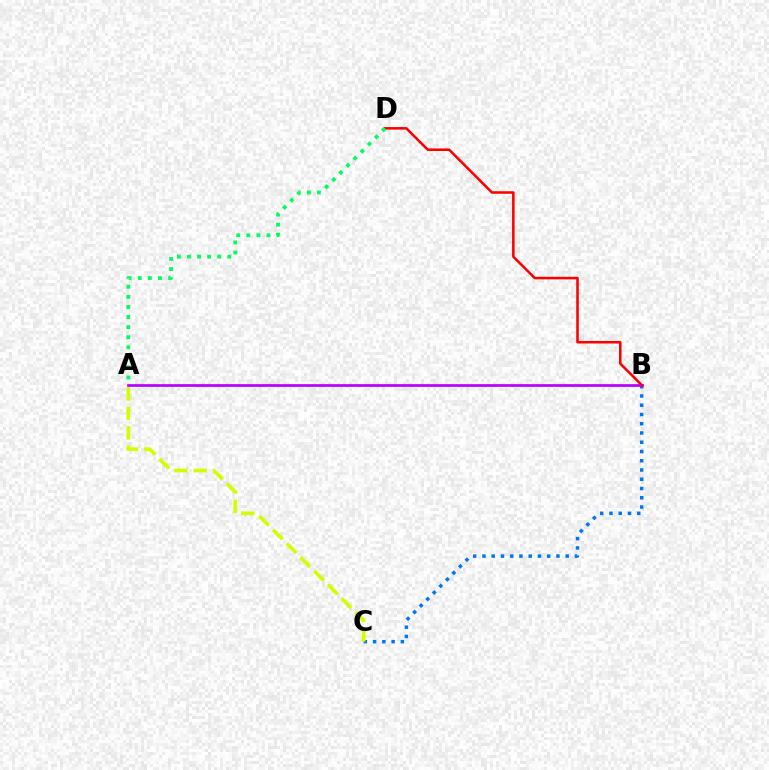{('B', 'C'): [{'color': '#0074ff', 'line_style': 'dotted', 'thickness': 2.51}], ('A', 'B'): [{'color': '#b900ff', 'line_style': 'solid', 'thickness': 1.95}], ('B', 'D'): [{'color': '#ff0000', 'line_style': 'solid', 'thickness': 1.84}], ('A', 'D'): [{'color': '#00ff5c', 'line_style': 'dotted', 'thickness': 2.74}], ('A', 'C'): [{'color': '#d1ff00', 'line_style': 'dashed', 'thickness': 2.64}]}